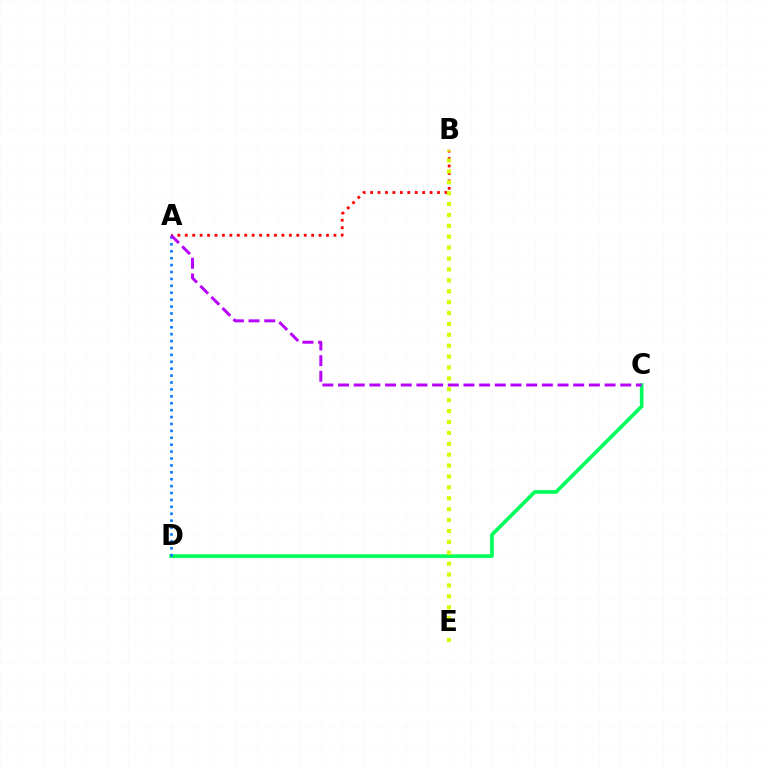{('A', 'B'): [{'color': '#ff0000', 'line_style': 'dotted', 'thickness': 2.02}], ('C', 'D'): [{'color': '#00ff5c', 'line_style': 'solid', 'thickness': 2.64}], ('A', 'D'): [{'color': '#0074ff', 'line_style': 'dotted', 'thickness': 1.88}], ('B', 'E'): [{'color': '#d1ff00', 'line_style': 'dotted', 'thickness': 2.96}], ('A', 'C'): [{'color': '#b900ff', 'line_style': 'dashed', 'thickness': 2.13}]}